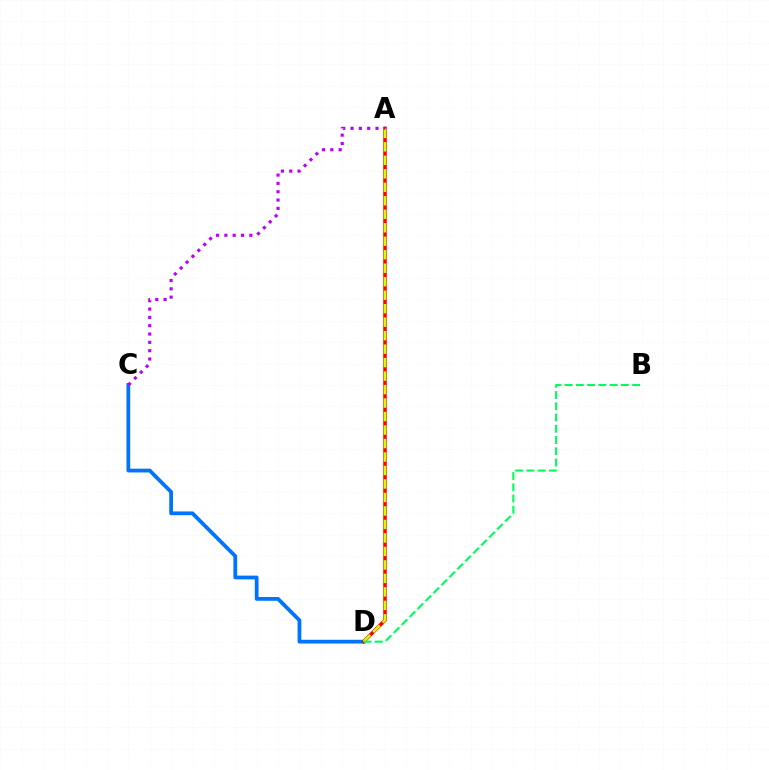{('C', 'D'): [{'color': '#0074ff', 'line_style': 'solid', 'thickness': 2.71}], ('A', 'D'): [{'color': '#ff0000', 'line_style': 'solid', 'thickness': 2.54}, {'color': '#d1ff00', 'line_style': 'dashed', 'thickness': 1.83}], ('A', 'C'): [{'color': '#b900ff', 'line_style': 'dotted', 'thickness': 2.26}], ('B', 'D'): [{'color': '#00ff5c', 'line_style': 'dashed', 'thickness': 1.53}]}